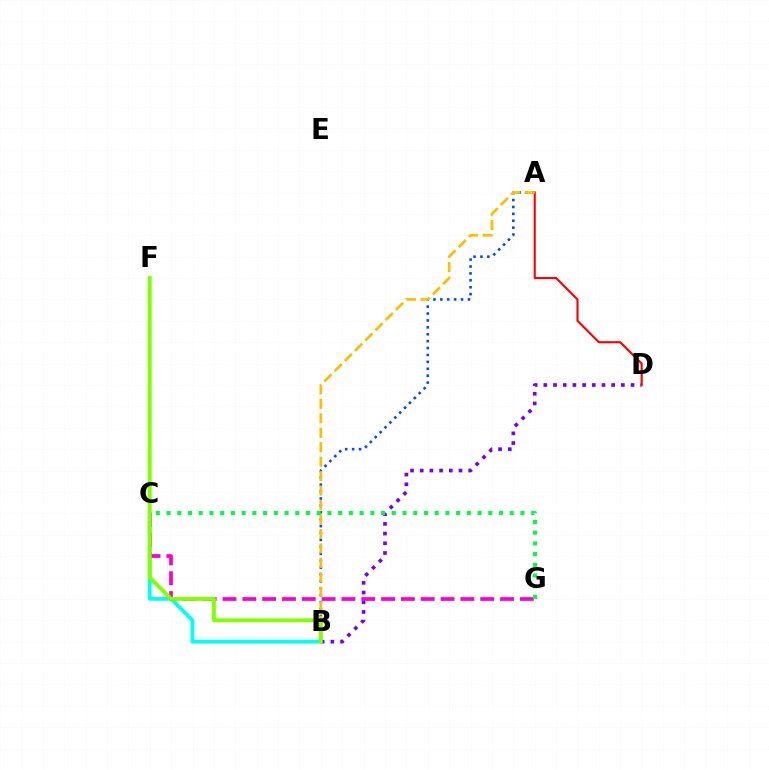{('B', 'C'): [{'color': '#00fff6', 'line_style': 'solid', 'thickness': 2.73}], ('A', 'B'): [{'color': '#004bff', 'line_style': 'dotted', 'thickness': 1.88}, {'color': '#ffbd00', 'line_style': 'dashed', 'thickness': 1.96}], ('B', 'D'): [{'color': '#7200ff', 'line_style': 'dotted', 'thickness': 2.63}], ('A', 'D'): [{'color': '#ff0000', 'line_style': 'solid', 'thickness': 1.53}], ('C', 'G'): [{'color': '#ff00cf', 'line_style': 'dashed', 'thickness': 2.69}, {'color': '#00ff39', 'line_style': 'dotted', 'thickness': 2.91}], ('B', 'F'): [{'color': '#84ff00', 'line_style': 'solid', 'thickness': 2.82}]}